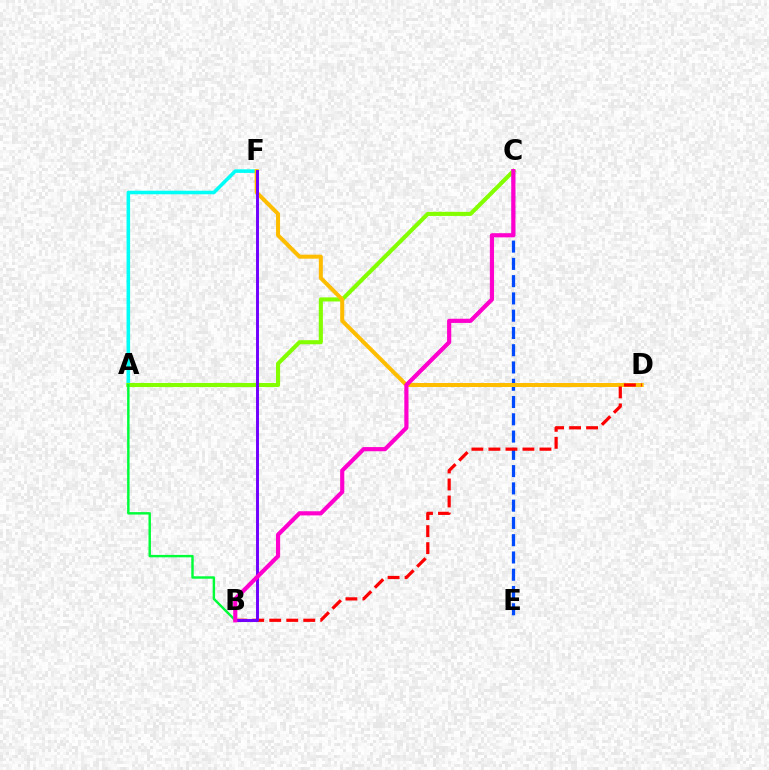{('C', 'E'): [{'color': '#004bff', 'line_style': 'dashed', 'thickness': 2.35}], ('A', 'F'): [{'color': '#00fff6', 'line_style': 'solid', 'thickness': 2.56}], ('A', 'C'): [{'color': '#84ff00', 'line_style': 'solid', 'thickness': 2.95}], ('D', 'F'): [{'color': '#ffbd00', 'line_style': 'solid', 'thickness': 2.89}], ('A', 'B'): [{'color': '#00ff39', 'line_style': 'solid', 'thickness': 1.75}], ('B', 'D'): [{'color': '#ff0000', 'line_style': 'dashed', 'thickness': 2.31}], ('B', 'F'): [{'color': '#7200ff', 'line_style': 'solid', 'thickness': 2.12}], ('B', 'C'): [{'color': '#ff00cf', 'line_style': 'solid', 'thickness': 3.0}]}